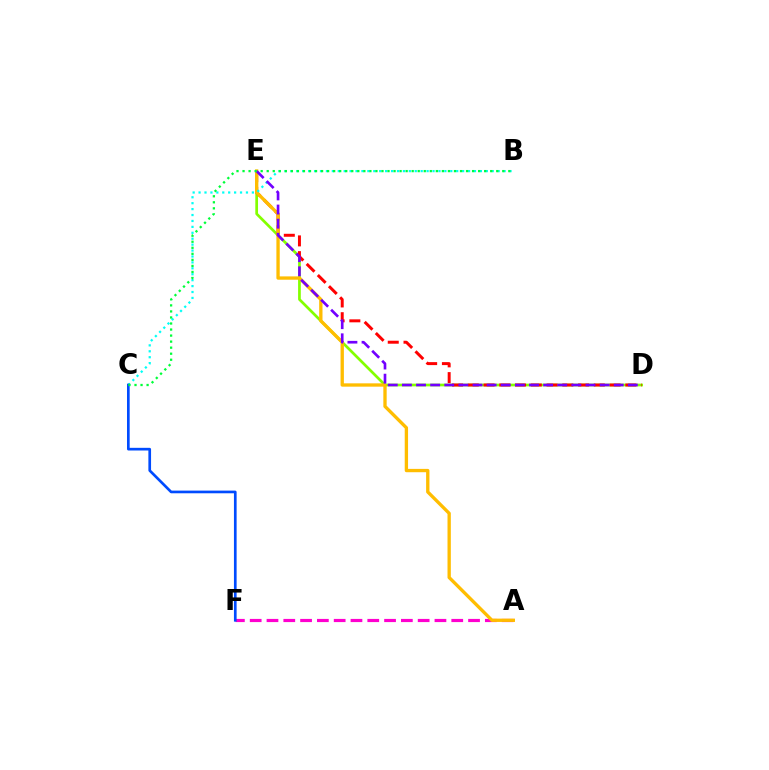{('A', 'F'): [{'color': '#ff00cf', 'line_style': 'dashed', 'thickness': 2.28}], ('D', 'E'): [{'color': '#84ff00', 'line_style': 'solid', 'thickness': 1.96}, {'color': '#ff0000', 'line_style': 'dashed', 'thickness': 2.14}, {'color': '#7200ff', 'line_style': 'dashed', 'thickness': 1.92}], ('A', 'E'): [{'color': '#ffbd00', 'line_style': 'solid', 'thickness': 2.4}], ('B', 'C'): [{'color': '#00fff6', 'line_style': 'dotted', 'thickness': 1.61}, {'color': '#00ff39', 'line_style': 'dotted', 'thickness': 1.64}], ('C', 'F'): [{'color': '#004bff', 'line_style': 'solid', 'thickness': 1.93}]}